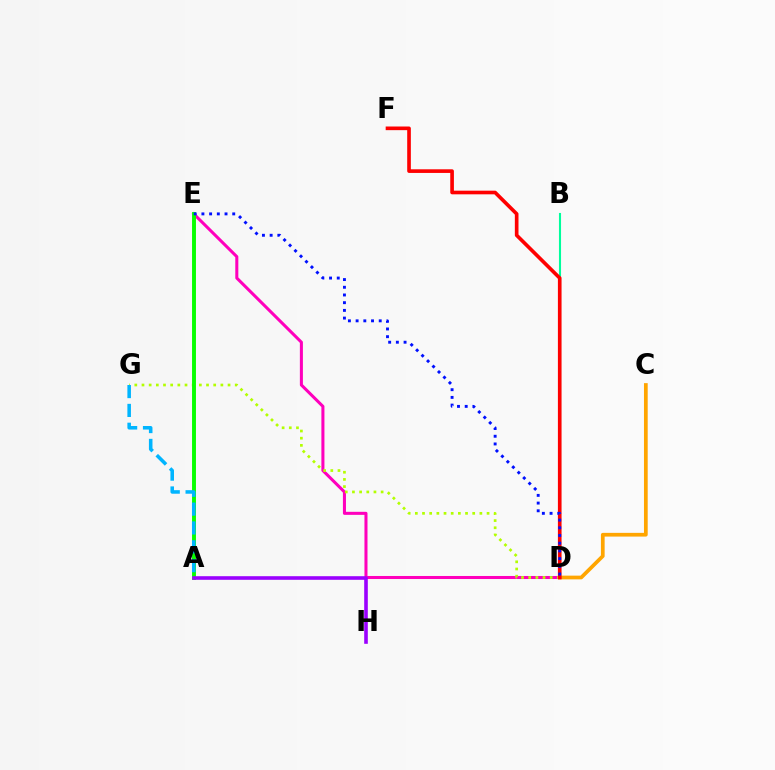{('C', 'D'): [{'color': '#ffa500', 'line_style': 'solid', 'thickness': 2.68}], ('D', 'E'): [{'color': '#ff00bd', 'line_style': 'solid', 'thickness': 2.19}, {'color': '#0010ff', 'line_style': 'dotted', 'thickness': 2.09}], ('D', 'G'): [{'color': '#b3ff00', 'line_style': 'dotted', 'thickness': 1.95}], ('A', 'E'): [{'color': '#08ff00', 'line_style': 'solid', 'thickness': 2.82}], ('B', 'D'): [{'color': '#00ff9d', 'line_style': 'solid', 'thickness': 1.51}], ('A', 'G'): [{'color': '#00b5ff', 'line_style': 'dashed', 'thickness': 2.56}], ('D', 'F'): [{'color': '#ff0000', 'line_style': 'solid', 'thickness': 2.63}], ('A', 'H'): [{'color': '#9b00ff', 'line_style': 'solid', 'thickness': 2.6}]}